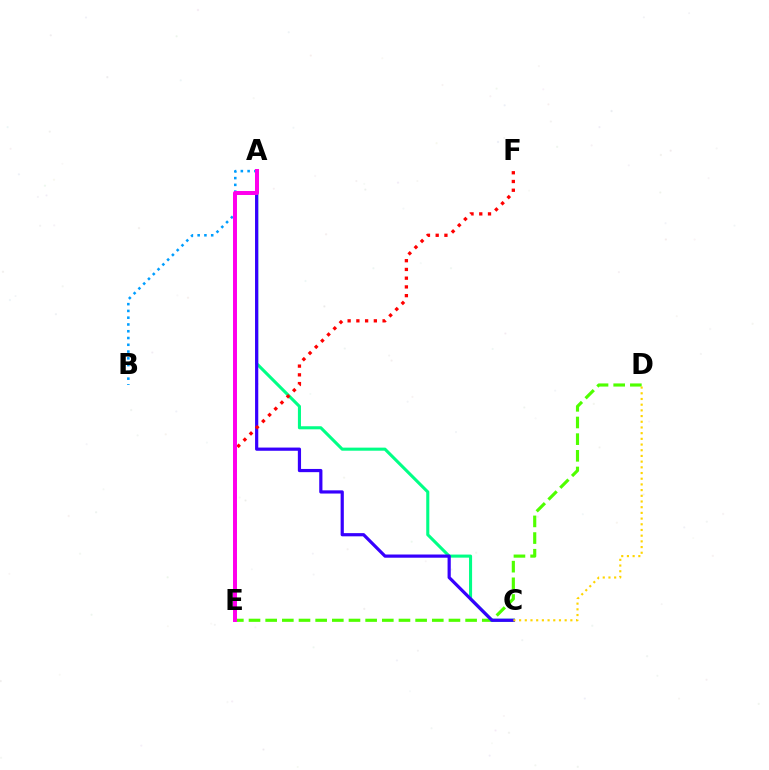{('D', 'E'): [{'color': '#4fff00', 'line_style': 'dashed', 'thickness': 2.26}], ('A', 'B'): [{'color': '#009eff', 'line_style': 'dotted', 'thickness': 1.84}], ('A', 'C'): [{'color': '#00ff86', 'line_style': 'solid', 'thickness': 2.21}, {'color': '#3700ff', 'line_style': 'solid', 'thickness': 2.31}], ('E', 'F'): [{'color': '#ff0000', 'line_style': 'dotted', 'thickness': 2.37}], ('A', 'E'): [{'color': '#ff00ed', 'line_style': 'solid', 'thickness': 2.86}], ('C', 'D'): [{'color': '#ffd500', 'line_style': 'dotted', 'thickness': 1.55}]}